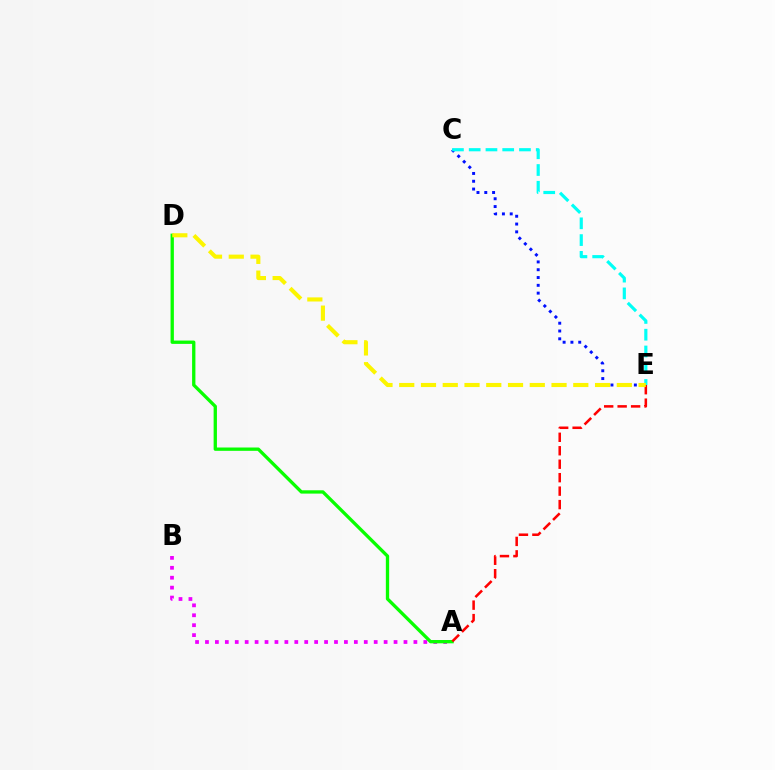{('C', 'E'): [{'color': '#0010ff', 'line_style': 'dotted', 'thickness': 2.12}, {'color': '#00fff6', 'line_style': 'dashed', 'thickness': 2.28}], ('A', 'B'): [{'color': '#ee00ff', 'line_style': 'dotted', 'thickness': 2.7}], ('A', 'D'): [{'color': '#08ff00', 'line_style': 'solid', 'thickness': 2.39}], ('A', 'E'): [{'color': '#ff0000', 'line_style': 'dashed', 'thickness': 1.83}], ('D', 'E'): [{'color': '#fcf500', 'line_style': 'dashed', 'thickness': 2.96}]}